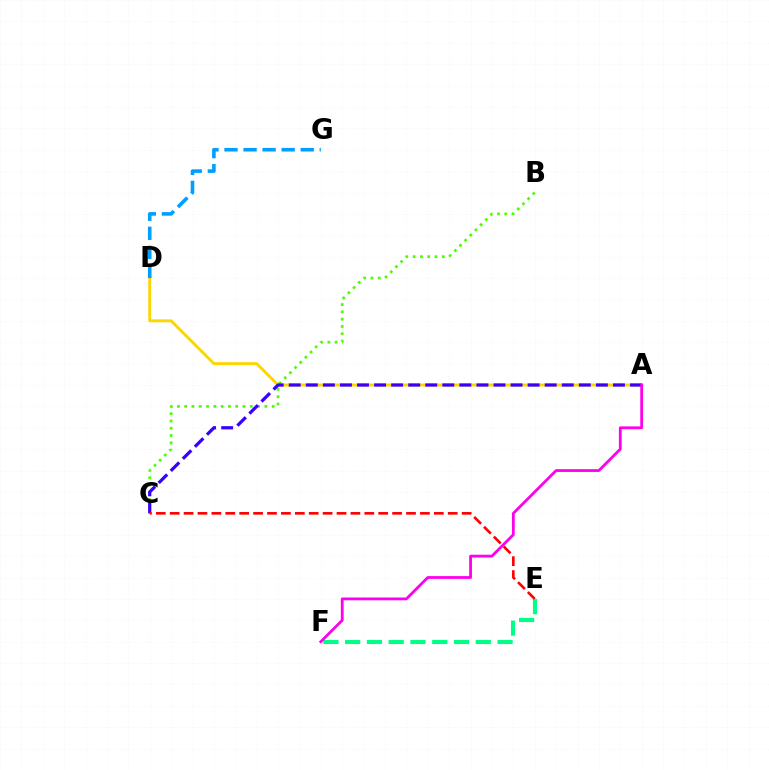{('B', 'C'): [{'color': '#4fff00', 'line_style': 'dotted', 'thickness': 1.98}], ('A', 'D'): [{'color': '#ffd500', 'line_style': 'solid', 'thickness': 2.1}], ('E', 'F'): [{'color': '#00ff86', 'line_style': 'dashed', 'thickness': 2.96}], ('A', 'C'): [{'color': '#3700ff', 'line_style': 'dashed', 'thickness': 2.32}], ('C', 'E'): [{'color': '#ff0000', 'line_style': 'dashed', 'thickness': 1.89}], ('A', 'F'): [{'color': '#ff00ed', 'line_style': 'solid', 'thickness': 2.01}], ('D', 'G'): [{'color': '#009eff', 'line_style': 'dashed', 'thickness': 2.59}]}